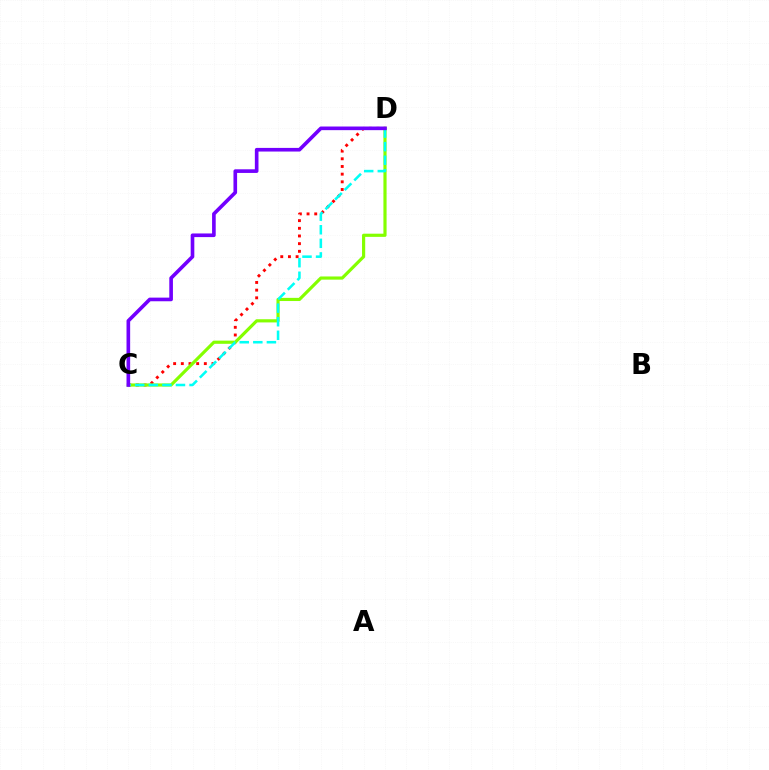{('C', 'D'): [{'color': '#ff0000', 'line_style': 'dotted', 'thickness': 2.08}, {'color': '#84ff00', 'line_style': 'solid', 'thickness': 2.29}, {'color': '#00fff6', 'line_style': 'dashed', 'thickness': 1.84}, {'color': '#7200ff', 'line_style': 'solid', 'thickness': 2.62}]}